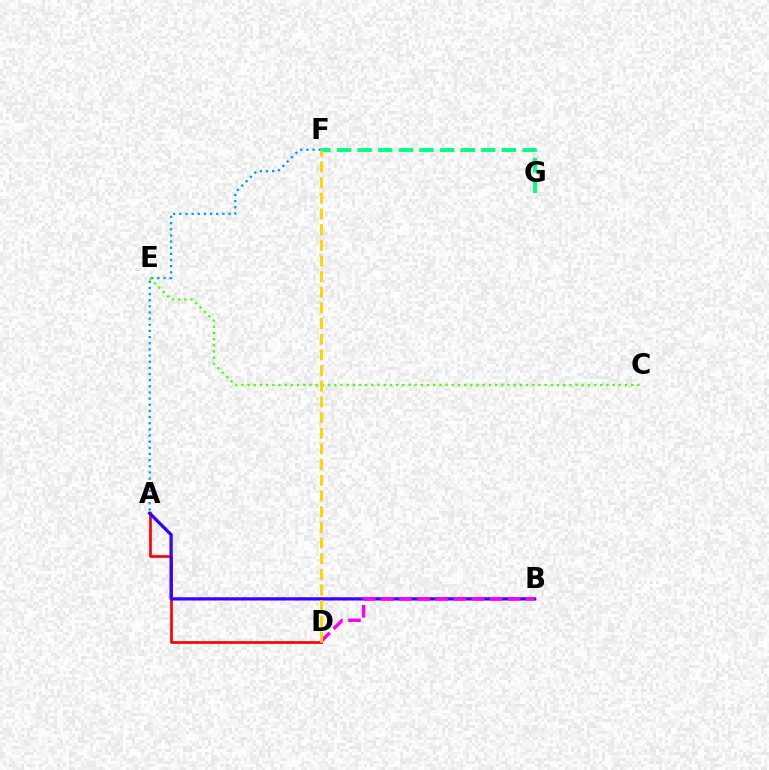{('A', 'D'): [{'color': '#ff0000', 'line_style': 'solid', 'thickness': 1.93}], ('F', 'G'): [{'color': '#00ff86', 'line_style': 'dashed', 'thickness': 2.8}], ('A', 'F'): [{'color': '#009eff', 'line_style': 'dotted', 'thickness': 1.67}], ('C', 'E'): [{'color': '#4fff00', 'line_style': 'dotted', 'thickness': 1.68}], ('A', 'B'): [{'color': '#3700ff', 'line_style': 'solid', 'thickness': 2.33}], ('B', 'D'): [{'color': '#ff00ed', 'line_style': 'dashed', 'thickness': 2.46}], ('D', 'F'): [{'color': '#ffd500', 'line_style': 'dashed', 'thickness': 2.13}]}